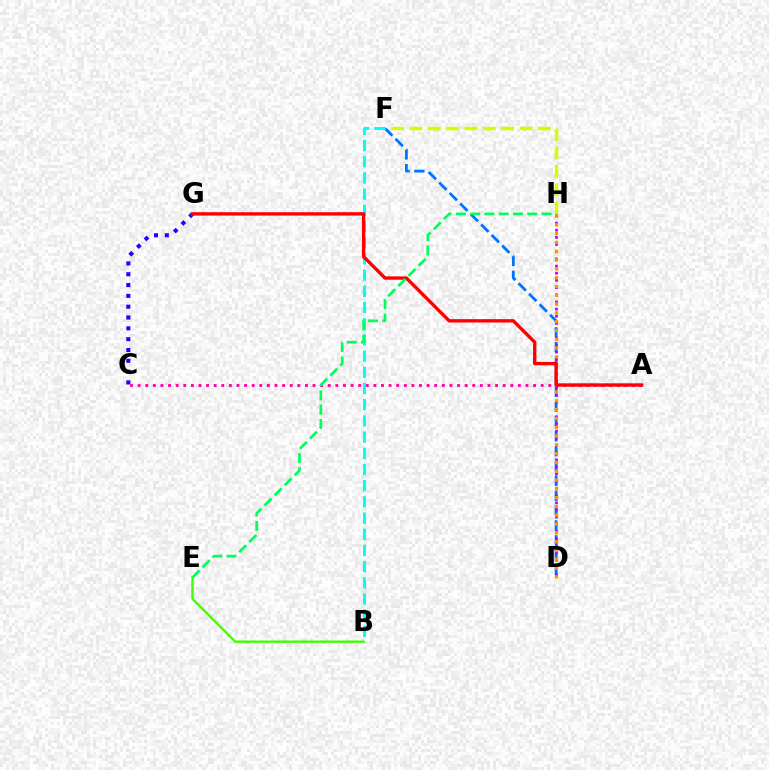{('C', 'G'): [{'color': '#2500ff', 'line_style': 'dotted', 'thickness': 2.94}], ('D', 'F'): [{'color': '#0074ff', 'line_style': 'dashed', 'thickness': 2.02}], ('A', 'C'): [{'color': '#ff00ac', 'line_style': 'dotted', 'thickness': 2.07}], ('F', 'H'): [{'color': '#d1ff00', 'line_style': 'dashed', 'thickness': 2.49}], ('D', 'H'): [{'color': '#b900ff', 'line_style': 'dotted', 'thickness': 1.95}, {'color': '#ff9400', 'line_style': 'dotted', 'thickness': 2.39}], ('B', 'F'): [{'color': '#00fff6', 'line_style': 'dashed', 'thickness': 2.2}], ('B', 'E'): [{'color': '#3dff00', 'line_style': 'solid', 'thickness': 1.7}], ('A', 'G'): [{'color': '#ff0000', 'line_style': 'solid', 'thickness': 2.41}], ('E', 'H'): [{'color': '#00ff5c', 'line_style': 'dashed', 'thickness': 1.94}]}